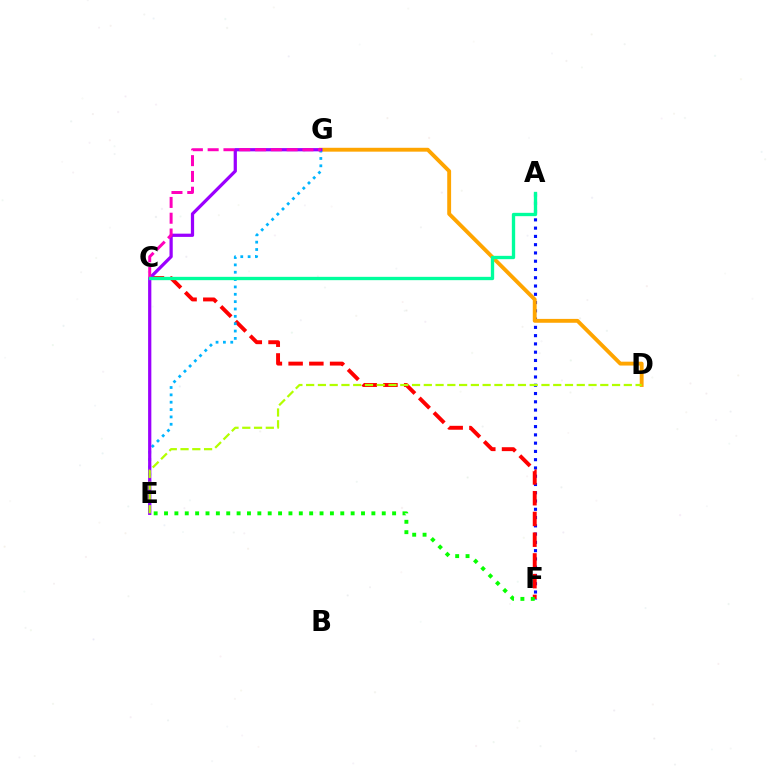{('A', 'F'): [{'color': '#0010ff', 'line_style': 'dotted', 'thickness': 2.25}], ('D', 'G'): [{'color': '#ffa500', 'line_style': 'solid', 'thickness': 2.79}], ('C', 'F'): [{'color': '#ff0000', 'line_style': 'dashed', 'thickness': 2.82}], ('E', 'G'): [{'color': '#00b5ff', 'line_style': 'dotted', 'thickness': 2.0}, {'color': '#9b00ff', 'line_style': 'solid', 'thickness': 2.33}], ('C', 'G'): [{'color': '#ff00bd', 'line_style': 'dashed', 'thickness': 2.15}], ('D', 'E'): [{'color': '#b3ff00', 'line_style': 'dashed', 'thickness': 1.6}], ('E', 'F'): [{'color': '#08ff00', 'line_style': 'dotted', 'thickness': 2.82}], ('A', 'C'): [{'color': '#00ff9d', 'line_style': 'solid', 'thickness': 2.4}]}